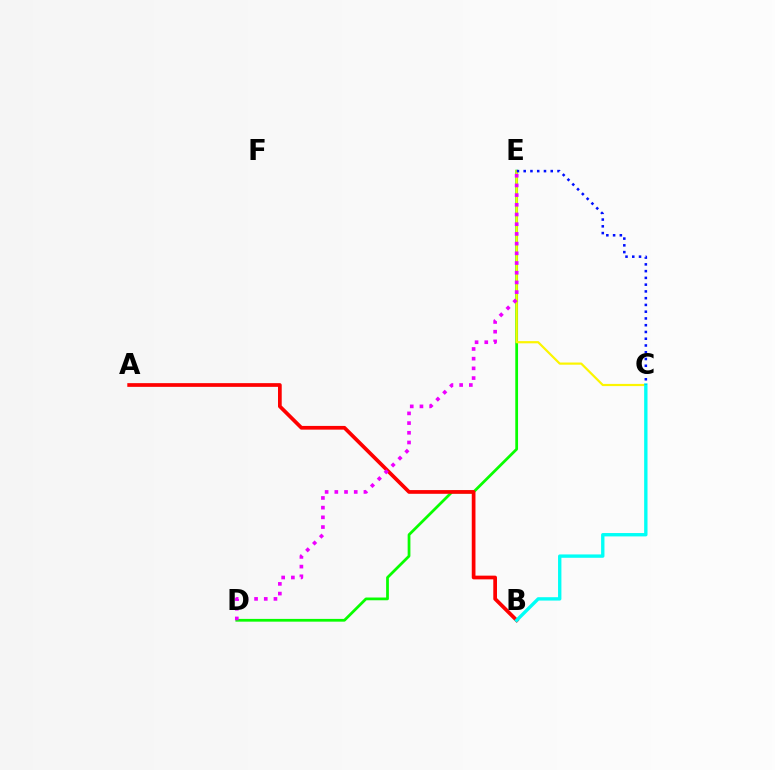{('D', 'E'): [{'color': '#08ff00', 'line_style': 'solid', 'thickness': 1.98}, {'color': '#ee00ff', 'line_style': 'dotted', 'thickness': 2.64}], ('A', 'B'): [{'color': '#ff0000', 'line_style': 'solid', 'thickness': 2.67}], ('C', 'E'): [{'color': '#fcf500', 'line_style': 'solid', 'thickness': 1.58}, {'color': '#0010ff', 'line_style': 'dotted', 'thickness': 1.84}], ('B', 'C'): [{'color': '#00fff6', 'line_style': 'solid', 'thickness': 2.42}]}